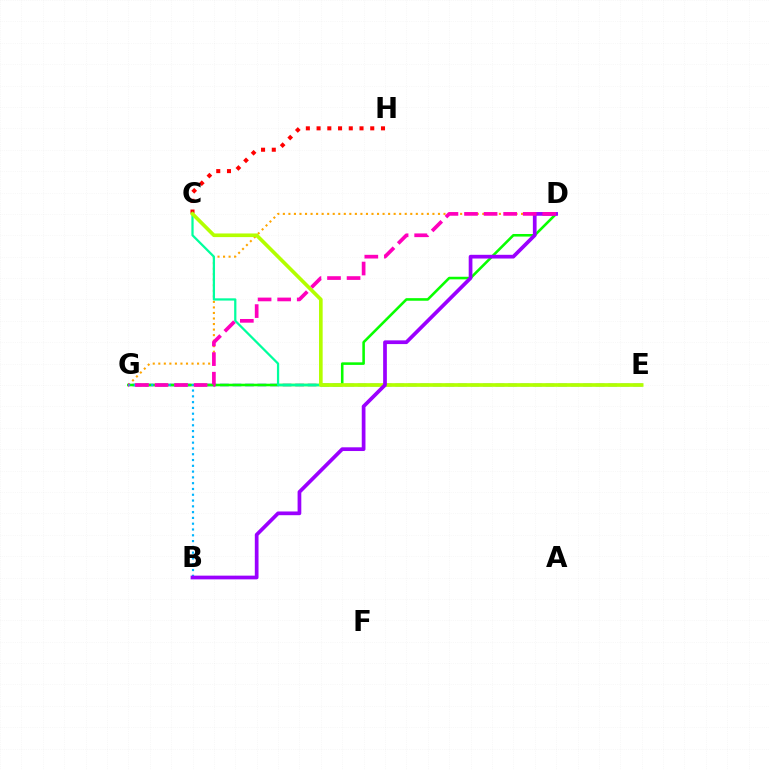{('C', 'H'): [{'color': '#ff0000', 'line_style': 'dotted', 'thickness': 2.92}], ('D', 'G'): [{'color': '#ffa500', 'line_style': 'dotted', 'thickness': 1.5}, {'color': '#08ff00', 'line_style': 'solid', 'thickness': 1.86}, {'color': '#ff00bd', 'line_style': 'dashed', 'thickness': 2.66}], ('E', 'G'): [{'color': '#0010ff', 'line_style': 'dashed', 'thickness': 1.7}], ('B', 'G'): [{'color': '#00b5ff', 'line_style': 'dotted', 'thickness': 1.57}], ('C', 'E'): [{'color': '#00ff9d', 'line_style': 'solid', 'thickness': 1.61}, {'color': '#b3ff00', 'line_style': 'solid', 'thickness': 2.62}], ('B', 'D'): [{'color': '#9b00ff', 'line_style': 'solid', 'thickness': 2.68}]}